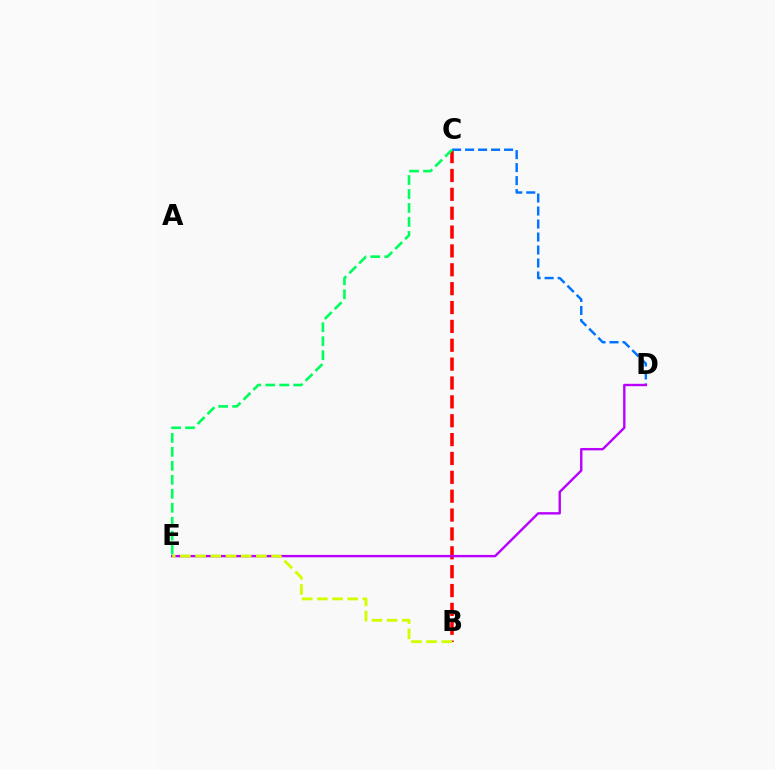{('B', 'C'): [{'color': '#ff0000', 'line_style': 'dashed', 'thickness': 2.56}], ('C', 'D'): [{'color': '#0074ff', 'line_style': 'dashed', 'thickness': 1.76}], ('D', 'E'): [{'color': '#b900ff', 'line_style': 'solid', 'thickness': 1.72}], ('C', 'E'): [{'color': '#00ff5c', 'line_style': 'dashed', 'thickness': 1.9}], ('B', 'E'): [{'color': '#d1ff00', 'line_style': 'dashed', 'thickness': 2.06}]}